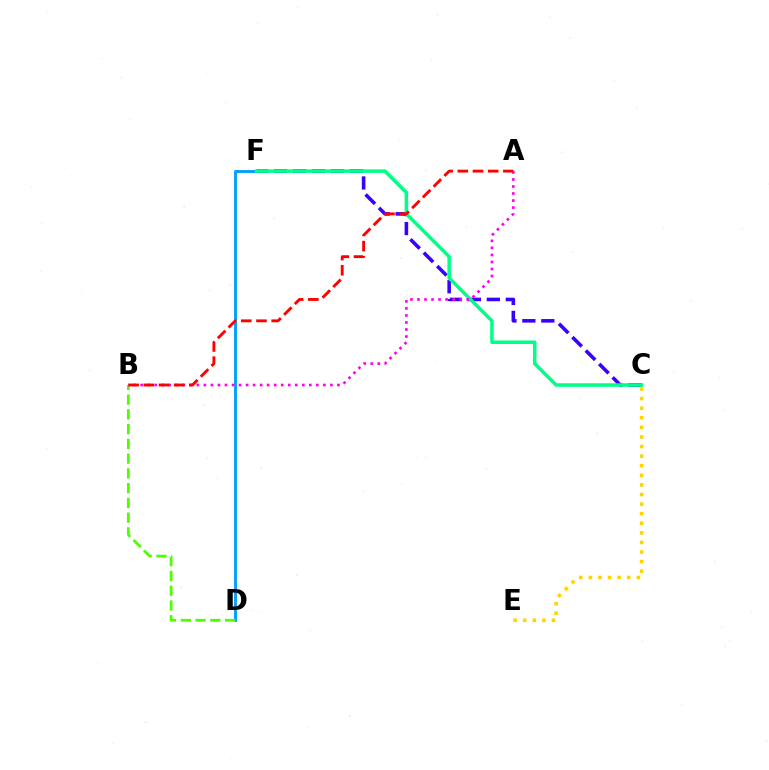{('C', 'E'): [{'color': '#ffd500', 'line_style': 'dotted', 'thickness': 2.61}], ('D', 'F'): [{'color': '#009eff', 'line_style': 'solid', 'thickness': 2.06}], ('C', 'F'): [{'color': '#3700ff', 'line_style': 'dashed', 'thickness': 2.58}, {'color': '#00ff86', 'line_style': 'solid', 'thickness': 2.53}], ('B', 'D'): [{'color': '#4fff00', 'line_style': 'dashed', 'thickness': 2.01}], ('A', 'B'): [{'color': '#ff00ed', 'line_style': 'dotted', 'thickness': 1.91}, {'color': '#ff0000', 'line_style': 'dashed', 'thickness': 2.06}]}